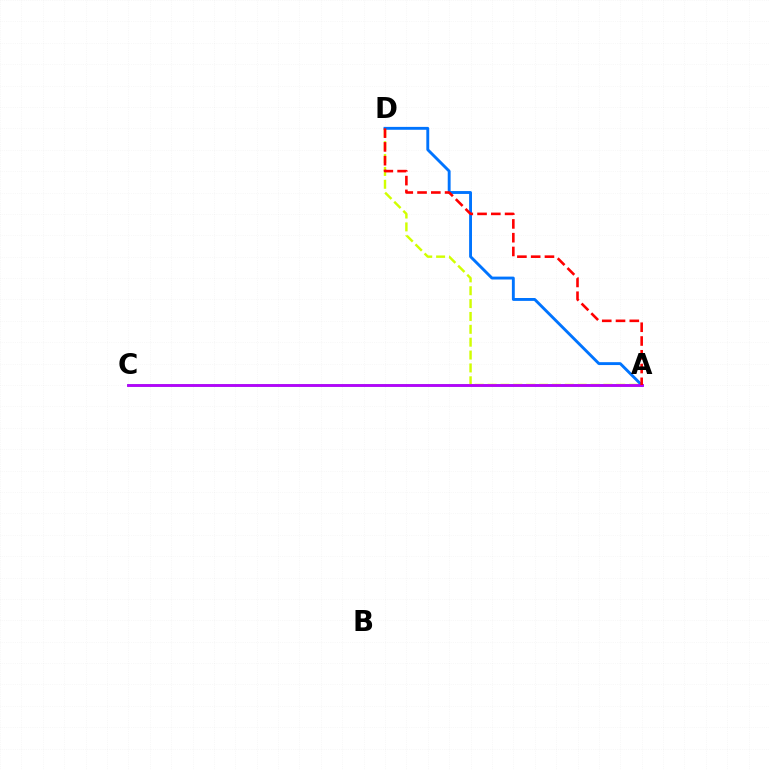{('A', 'C'): [{'color': '#00ff5c', 'line_style': 'solid', 'thickness': 1.84}, {'color': '#b900ff', 'line_style': 'solid', 'thickness': 2.02}], ('A', 'D'): [{'color': '#d1ff00', 'line_style': 'dashed', 'thickness': 1.75}, {'color': '#0074ff', 'line_style': 'solid', 'thickness': 2.08}, {'color': '#ff0000', 'line_style': 'dashed', 'thickness': 1.87}]}